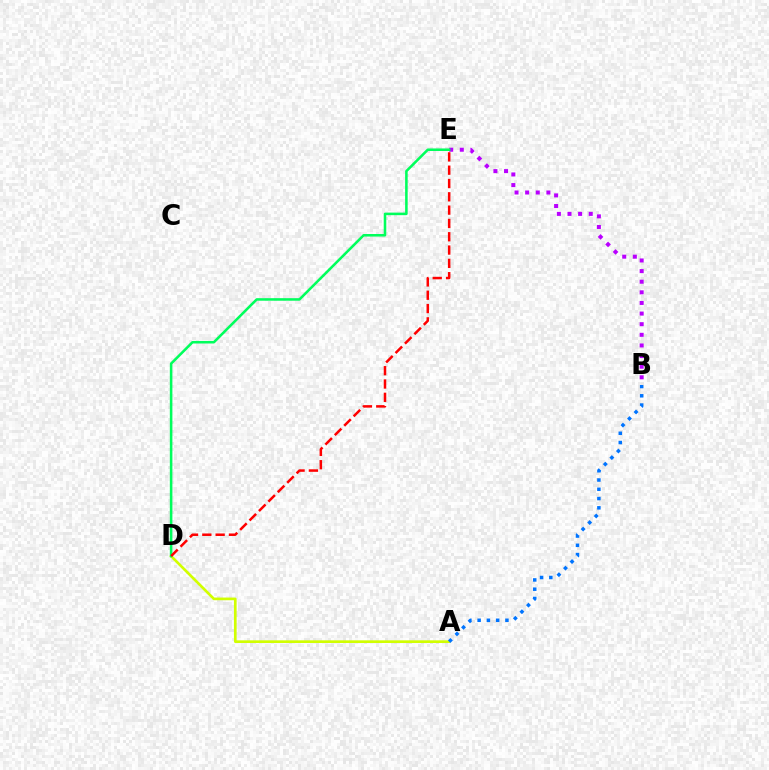{('A', 'D'): [{'color': '#d1ff00', 'line_style': 'solid', 'thickness': 1.93}], ('B', 'E'): [{'color': '#b900ff', 'line_style': 'dotted', 'thickness': 2.89}], ('D', 'E'): [{'color': '#00ff5c', 'line_style': 'solid', 'thickness': 1.84}, {'color': '#ff0000', 'line_style': 'dashed', 'thickness': 1.81}], ('A', 'B'): [{'color': '#0074ff', 'line_style': 'dotted', 'thickness': 2.52}]}